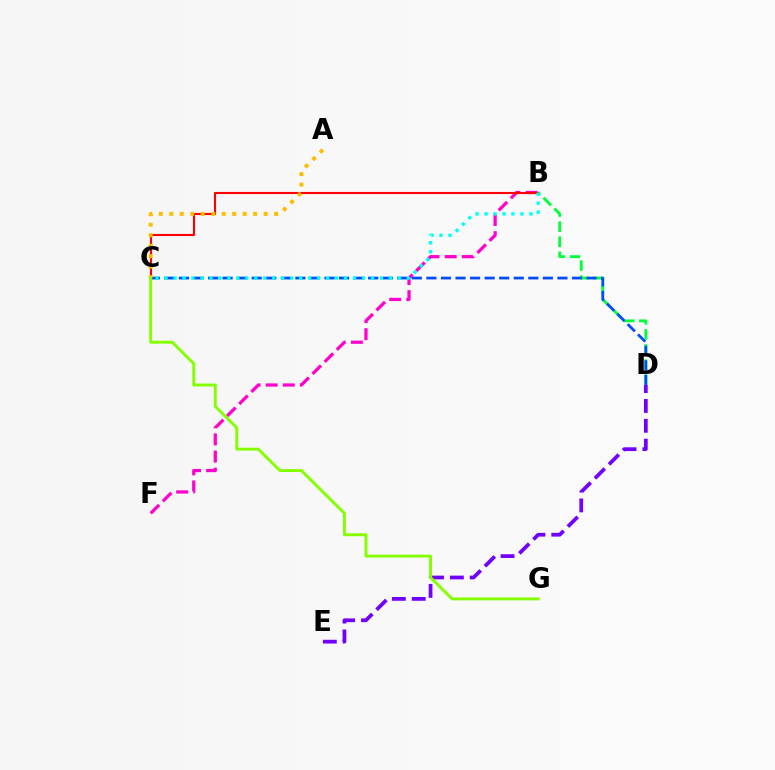{('D', 'E'): [{'color': '#7200ff', 'line_style': 'dashed', 'thickness': 2.7}], ('B', 'F'): [{'color': '#ff00cf', 'line_style': 'dashed', 'thickness': 2.33}], ('B', 'D'): [{'color': '#00ff39', 'line_style': 'dashed', 'thickness': 2.05}], ('C', 'D'): [{'color': '#004bff', 'line_style': 'dashed', 'thickness': 1.98}], ('B', 'C'): [{'color': '#ff0000', 'line_style': 'solid', 'thickness': 1.52}, {'color': '#00fff6', 'line_style': 'dotted', 'thickness': 2.44}], ('A', 'C'): [{'color': '#ffbd00', 'line_style': 'dotted', 'thickness': 2.85}], ('C', 'G'): [{'color': '#84ff00', 'line_style': 'solid', 'thickness': 2.1}]}